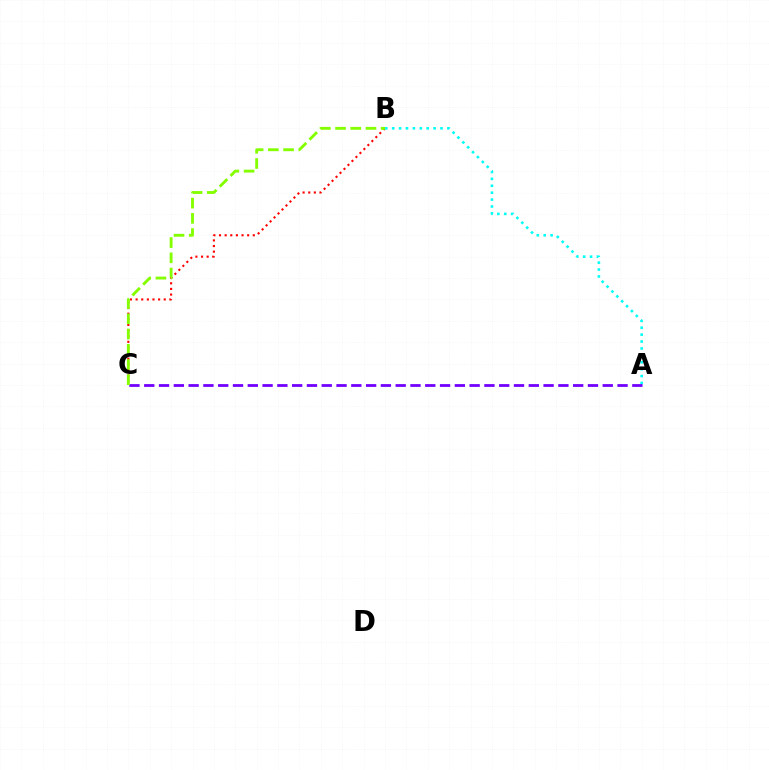{('B', 'C'): [{'color': '#ff0000', 'line_style': 'dotted', 'thickness': 1.53}, {'color': '#84ff00', 'line_style': 'dashed', 'thickness': 2.07}], ('A', 'B'): [{'color': '#00fff6', 'line_style': 'dotted', 'thickness': 1.88}], ('A', 'C'): [{'color': '#7200ff', 'line_style': 'dashed', 'thickness': 2.01}]}